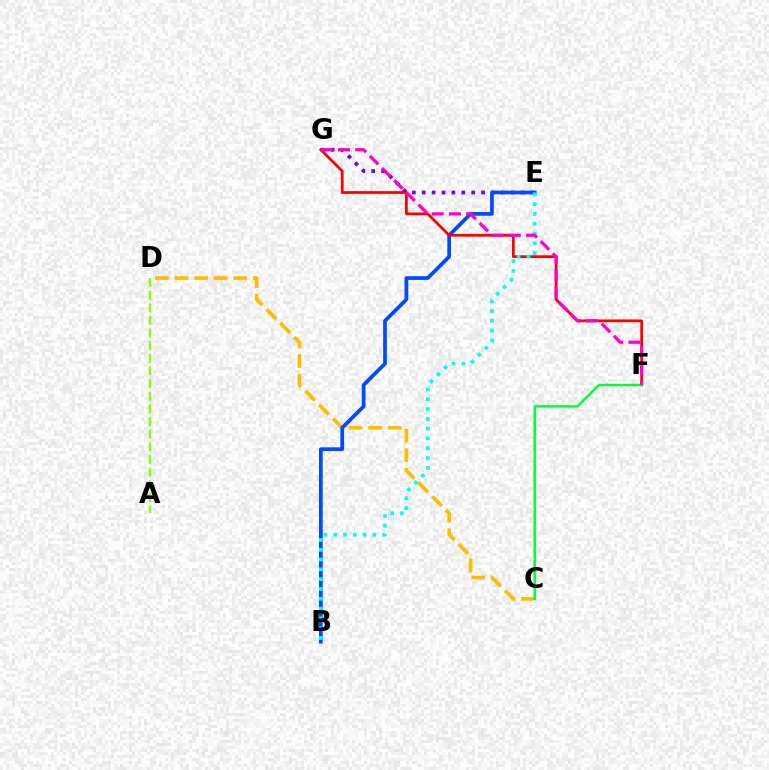{('E', 'G'): [{'color': '#7200ff', 'line_style': 'dotted', 'thickness': 2.69}], ('C', 'D'): [{'color': '#ffbd00', 'line_style': 'dashed', 'thickness': 2.66}], ('B', 'E'): [{'color': '#004bff', 'line_style': 'solid', 'thickness': 2.68}, {'color': '#00fff6', 'line_style': 'dotted', 'thickness': 2.66}], ('F', 'G'): [{'color': '#ff0000', 'line_style': 'solid', 'thickness': 1.98}, {'color': '#ff00cf', 'line_style': 'dashed', 'thickness': 2.33}], ('A', 'D'): [{'color': '#84ff00', 'line_style': 'dashed', 'thickness': 1.72}], ('C', 'F'): [{'color': '#00ff39', 'line_style': 'solid', 'thickness': 1.78}]}